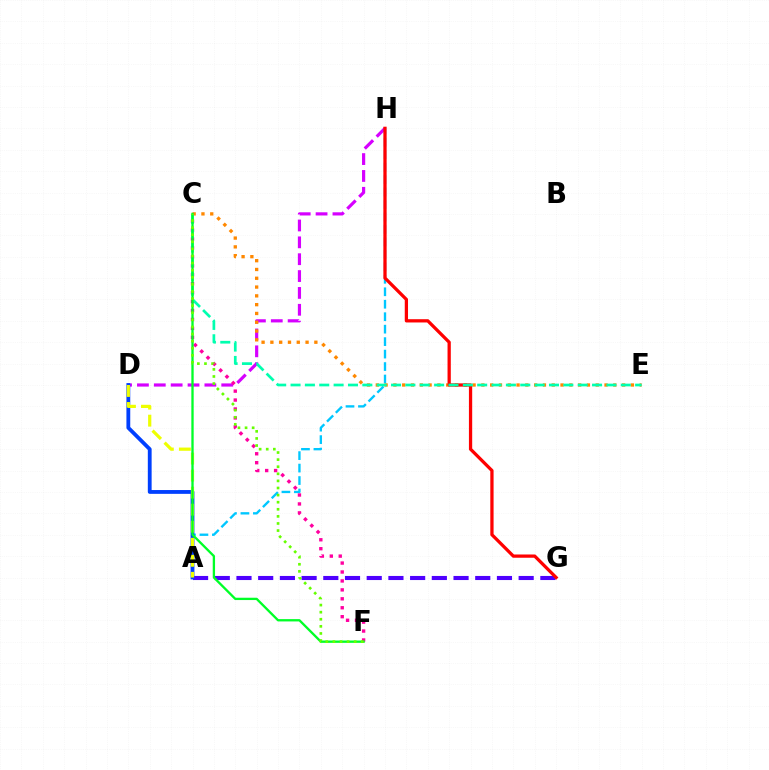{('D', 'H'): [{'color': '#d600ff', 'line_style': 'dashed', 'thickness': 2.29}], ('A', 'G'): [{'color': '#4f00ff', 'line_style': 'dashed', 'thickness': 2.95}], ('A', 'H'): [{'color': '#00c7ff', 'line_style': 'dashed', 'thickness': 1.69}], ('C', 'E'): [{'color': '#ff8800', 'line_style': 'dotted', 'thickness': 2.39}, {'color': '#00ffaf', 'line_style': 'dashed', 'thickness': 1.95}], ('A', 'D'): [{'color': '#003fff', 'line_style': 'solid', 'thickness': 2.75}, {'color': '#eeff00', 'line_style': 'dashed', 'thickness': 2.31}], ('G', 'H'): [{'color': '#ff0000', 'line_style': 'solid', 'thickness': 2.35}], ('C', 'F'): [{'color': '#ff00a0', 'line_style': 'dotted', 'thickness': 2.43}, {'color': '#00ff27', 'line_style': 'solid', 'thickness': 1.67}, {'color': '#66ff00', 'line_style': 'dotted', 'thickness': 1.93}]}